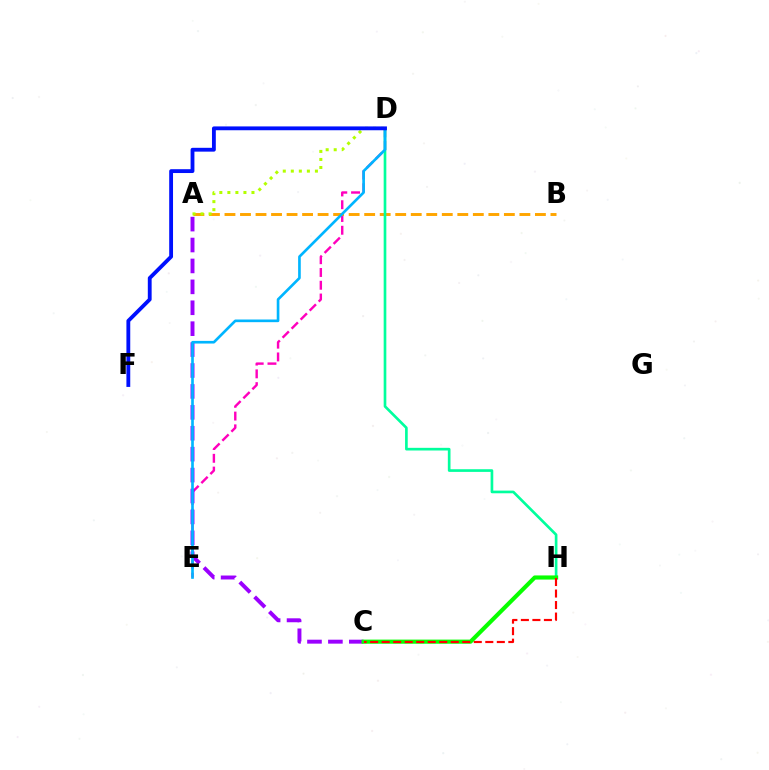{('D', 'E'): [{'color': '#ff00bd', 'line_style': 'dashed', 'thickness': 1.73}, {'color': '#00b5ff', 'line_style': 'solid', 'thickness': 1.91}], ('A', 'B'): [{'color': '#ffa500', 'line_style': 'dashed', 'thickness': 2.11}], ('A', 'C'): [{'color': '#9b00ff', 'line_style': 'dashed', 'thickness': 2.84}], ('D', 'H'): [{'color': '#00ff9d', 'line_style': 'solid', 'thickness': 1.92}], ('C', 'H'): [{'color': '#08ff00', 'line_style': 'solid', 'thickness': 2.97}, {'color': '#ff0000', 'line_style': 'dashed', 'thickness': 1.56}], ('A', 'D'): [{'color': '#b3ff00', 'line_style': 'dotted', 'thickness': 2.18}], ('D', 'F'): [{'color': '#0010ff', 'line_style': 'solid', 'thickness': 2.76}]}